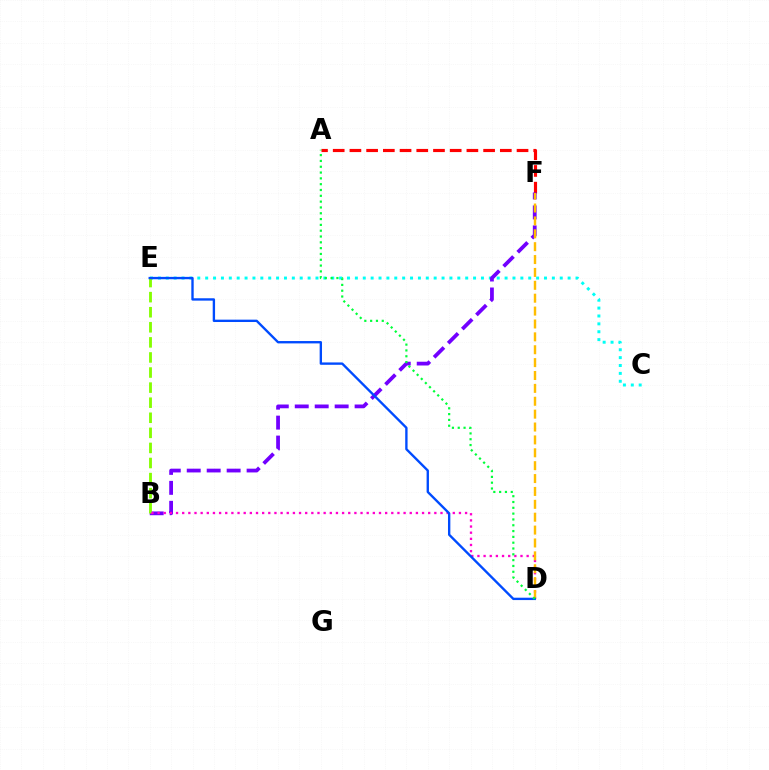{('C', 'E'): [{'color': '#00fff6', 'line_style': 'dotted', 'thickness': 2.14}], ('A', 'F'): [{'color': '#ff0000', 'line_style': 'dashed', 'thickness': 2.27}], ('B', 'F'): [{'color': '#7200ff', 'line_style': 'dashed', 'thickness': 2.71}], ('B', 'E'): [{'color': '#84ff00', 'line_style': 'dashed', 'thickness': 2.05}], ('B', 'D'): [{'color': '#ff00cf', 'line_style': 'dotted', 'thickness': 1.67}], ('D', 'F'): [{'color': '#ffbd00', 'line_style': 'dashed', 'thickness': 1.75}], ('D', 'E'): [{'color': '#004bff', 'line_style': 'solid', 'thickness': 1.7}], ('A', 'D'): [{'color': '#00ff39', 'line_style': 'dotted', 'thickness': 1.58}]}